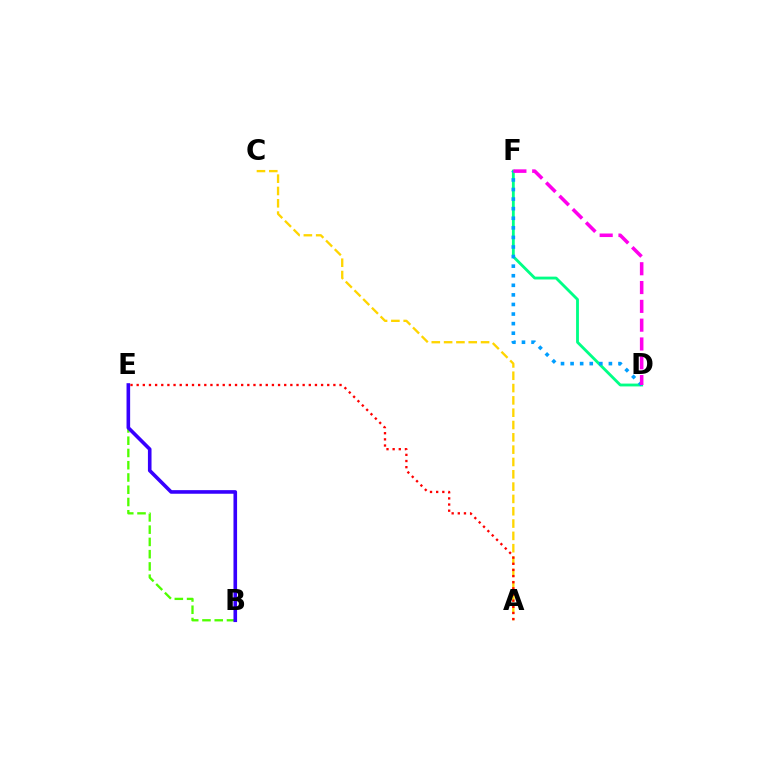{('A', 'C'): [{'color': '#ffd500', 'line_style': 'dashed', 'thickness': 1.67}], ('D', 'F'): [{'color': '#00ff86', 'line_style': 'solid', 'thickness': 2.04}, {'color': '#009eff', 'line_style': 'dotted', 'thickness': 2.6}, {'color': '#ff00ed', 'line_style': 'dashed', 'thickness': 2.56}], ('B', 'E'): [{'color': '#4fff00', 'line_style': 'dashed', 'thickness': 1.67}, {'color': '#3700ff', 'line_style': 'solid', 'thickness': 2.6}], ('A', 'E'): [{'color': '#ff0000', 'line_style': 'dotted', 'thickness': 1.67}]}